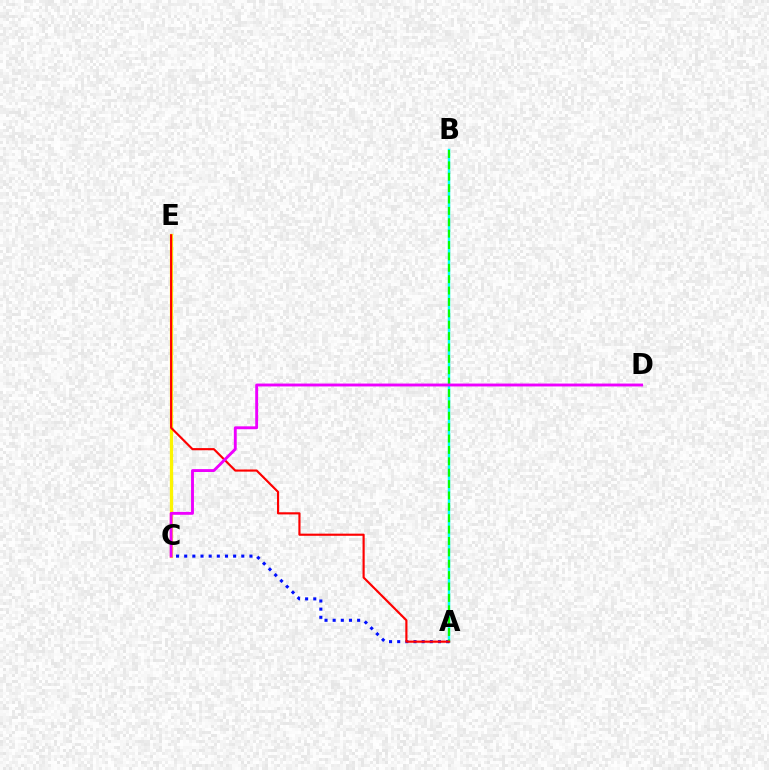{('A', 'B'): [{'color': '#00fff6', 'line_style': 'solid', 'thickness': 1.78}, {'color': '#08ff00', 'line_style': 'dashed', 'thickness': 1.55}], ('C', 'E'): [{'color': '#fcf500', 'line_style': 'solid', 'thickness': 2.34}], ('A', 'C'): [{'color': '#0010ff', 'line_style': 'dotted', 'thickness': 2.22}], ('A', 'E'): [{'color': '#ff0000', 'line_style': 'solid', 'thickness': 1.55}], ('C', 'D'): [{'color': '#ee00ff', 'line_style': 'solid', 'thickness': 2.08}]}